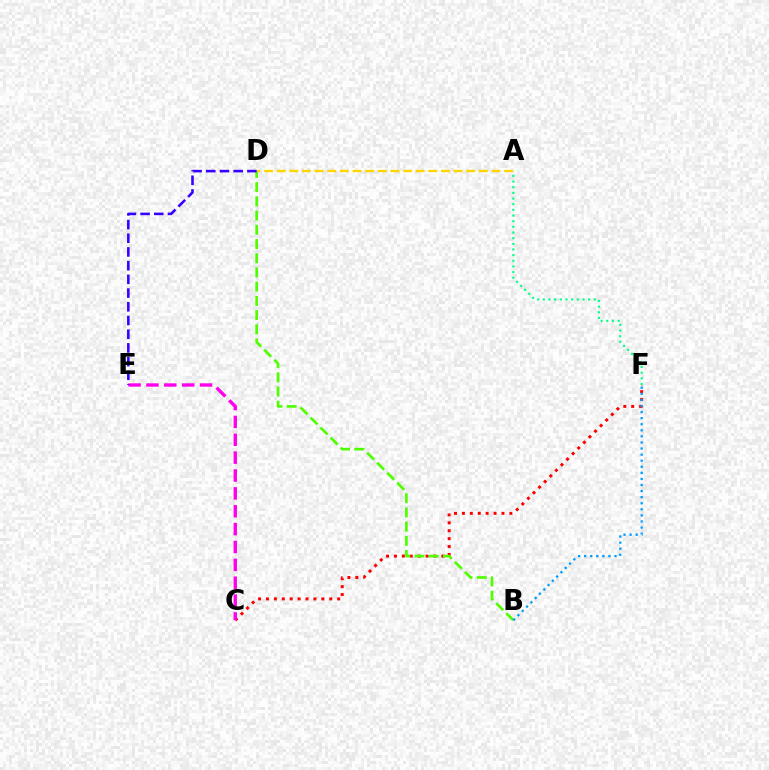{('C', 'F'): [{'color': '#ff0000', 'line_style': 'dotted', 'thickness': 2.15}], ('B', 'D'): [{'color': '#4fff00', 'line_style': 'dashed', 'thickness': 1.93}], ('B', 'F'): [{'color': '#009eff', 'line_style': 'dotted', 'thickness': 1.65}], ('C', 'E'): [{'color': '#ff00ed', 'line_style': 'dashed', 'thickness': 2.43}], ('A', 'F'): [{'color': '#00ff86', 'line_style': 'dotted', 'thickness': 1.54}], ('A', 'D'): [{'color': '#ffd500', 'line_style': 'dashed', 'thickness': 1.72}], ('D', 'E'): [{'color': '#3700ff', 'line_style': 'dashed', 'thickness': 1.86}]}